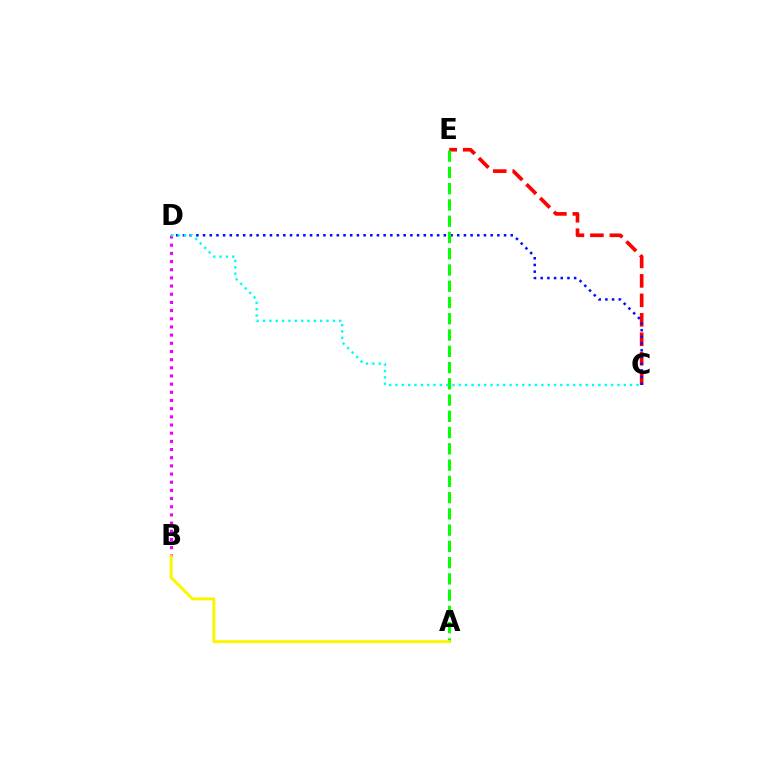{('C', 'E'): [{'color': '#ff0000', 'line_style': 'dashed', 'thickness': 2.64}], ('C', 'D'): [{'color': '#0010ff', 'line_style': 'dotted', 'thickness': 1.82}, {'color': '#00fff6', 'line_style': 'dotted', 'thickness': 1.72}], ('B', 'D'): [{'color': '#ee00ff', 'line_style': 'dotted', 'thickness': 2.22}], ('A', 'E'): [{'color': '#08ff00', 'line_style': 'dashed', 'thickness': 2.21}], ('A', 'B'): [{'color': '#fcf500', 'line_style': 'solid', 'thickness': 2.15}]}